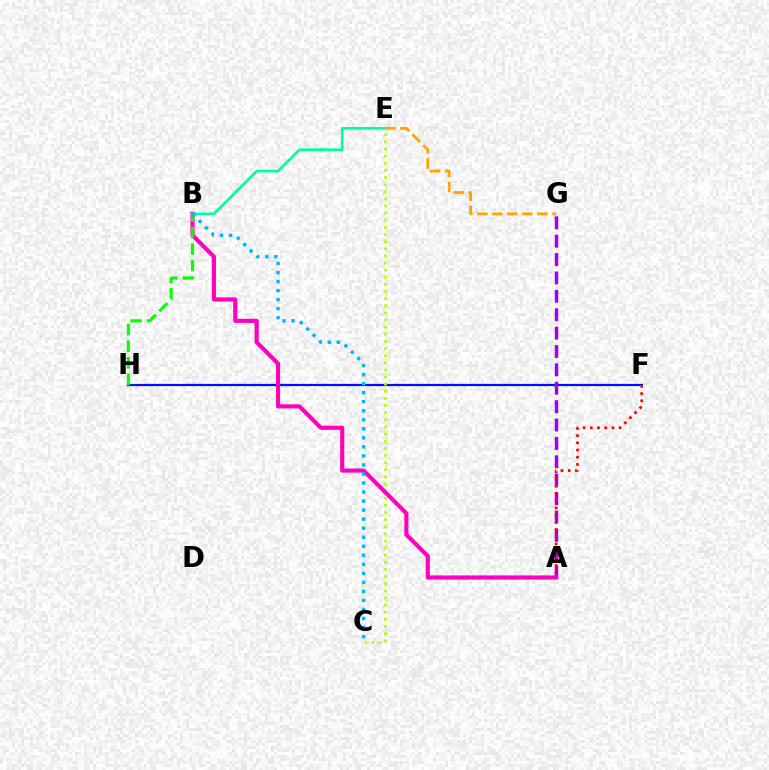{('F', 'H'): [{'color': '#0010ff', 'line_style': 'solid', 'thickness': 1.59}], ('A', 'G'): [{'color': '#9b00ff', 'line_style': 'dashed', 'thickness': 2.5}], ('C', 'E'): [{'color': '#b3ff00', 'line_style': 'dotted', 'thickness': 1.94}], ('A', 'B'): [{'color': '#ff00bd', 'line_style': 'solid', 'thickness': 2.98}], ('B', 'E'): [{'color': '#00ff9d', 'line_style': 'solid', 'thickness': 1.93}], ('A', 'F'): [{'color': '#ff0000', 'line_style': 'dotted', 'thickness': 1.96}], ('E', 'G'): [{'color': '#ffa500', 'line_style': 'dashed', 'thickness': 2.04}], ('B', 'H'): [{'color': '#08ff00', 'line_style': 'dashed', 'thickness': 2.25}], ('B', 'C'): [{'color': '#00b5ff', 'line_style': 'dotted', 'thickness': 2.45}]}